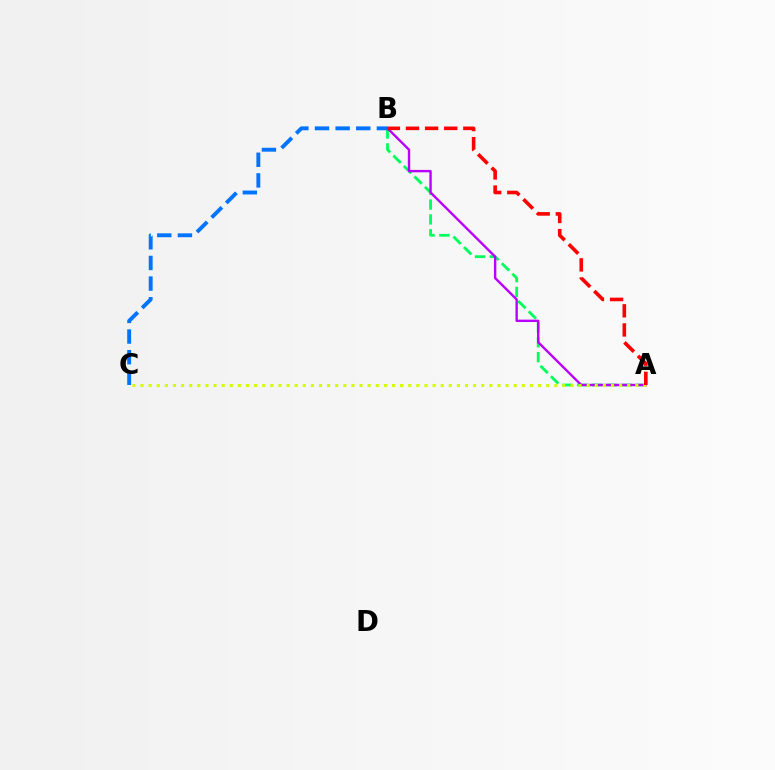{('A', 'B'): [{'color': '#00ff5c', 'line_style': 'dashed', 'thickness': 2.01}, {'color': '#b900ff', 'line_style': 'solid', 'thickness': 1.72}, {'color': '#ff0000', 'line_style': 'dashed', 'thickness': 2.6}], ('A', 'C'): [{'color': '#d1ff00', 'line_style': 'dotted', 'thickness': 2.2}], ('B', 'C'): [{'color': '#0074ff', 'line_style': 'dashed', 'thickness': 2.8}]}